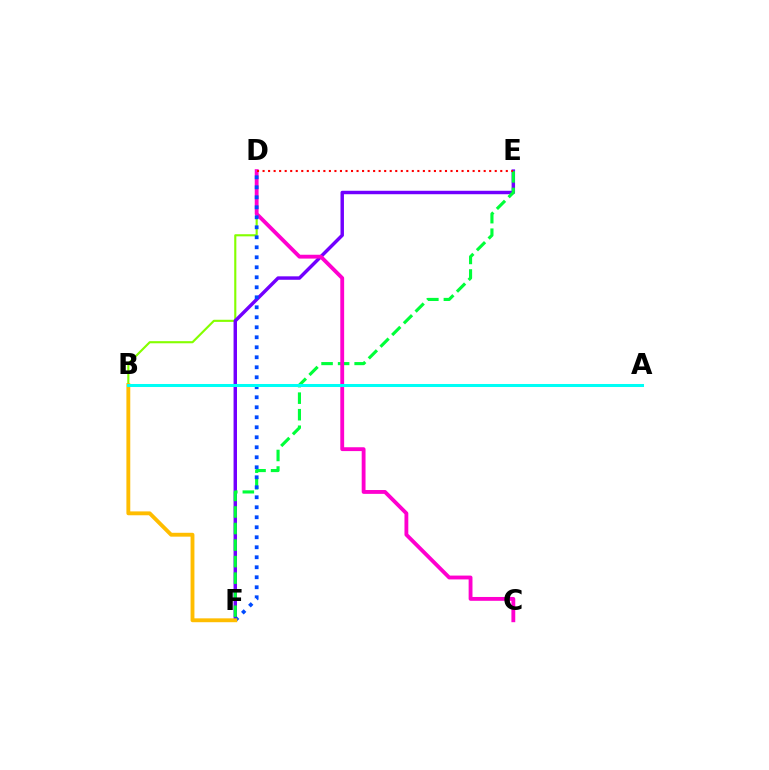{('B', 'D'): [{'color': '#84ff00', 'line_style': 'solid', 'thickness': 1.53}], ('E', 'F'): [{'color': '#7200ff', 'line_style': 'solid', 'thickness': 2.48}, {'color': '#00ff39', 'line_style': 'dashed', 'thickness': 2.25}], ('C', 'D'): [{'color': '#ff00cf', 'line_style': 'solid', 'thickness': 2.77}], ('D', 'F'): [{'color': '#004bff', 'line_style': 'dotted', 'thickness': 2.72}], ('D', 'E'): [{'color': '#ff0000', 'line_style': 'dotted', 'thickness': 1.5}], ('B', 'F'): [{'color': '#ffbd00', 'line_style': 'solid', 'thickness': 2.78}], ('A', 'B'): [{'color': '#00fff6', 'line_style': 'solid', 'thickness': 2.18}]}